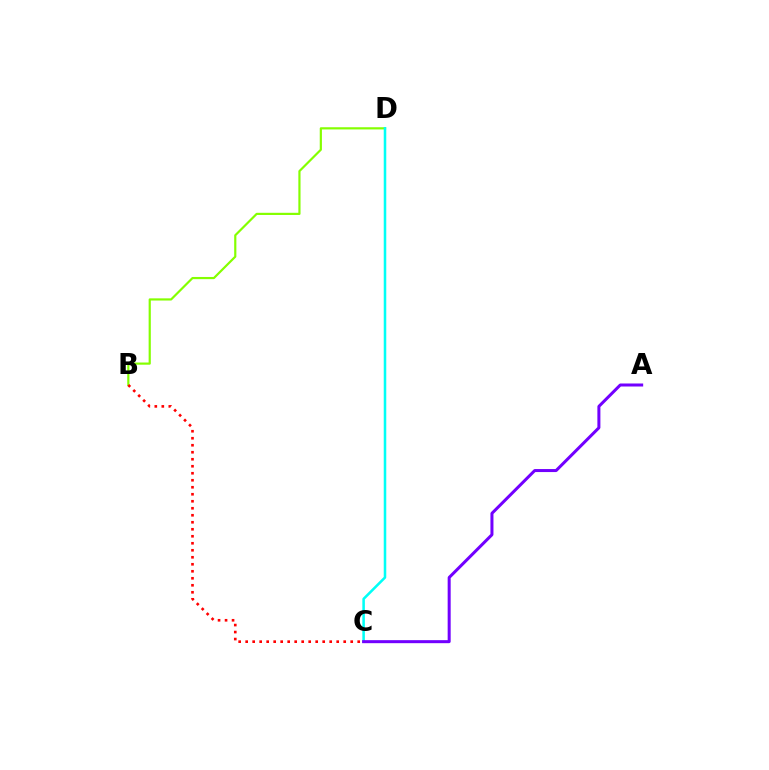{('B', 'D'): [{'color': '#84ff00', 'line_style': 'solid', 'thickness': 1.57}], ('C', 'D'): [{'color': '#00fff6', 'line_style': 'solid', 'thickness': 1.83}], ('B', 'C'): [{'color': '#ff0000', 'line_style': 'dotted', 'thickness': 1.9}], ('A', 'C'): [{'color': '#7200ff', 'line_style': 'solid', 'thickness': 2.17}]}